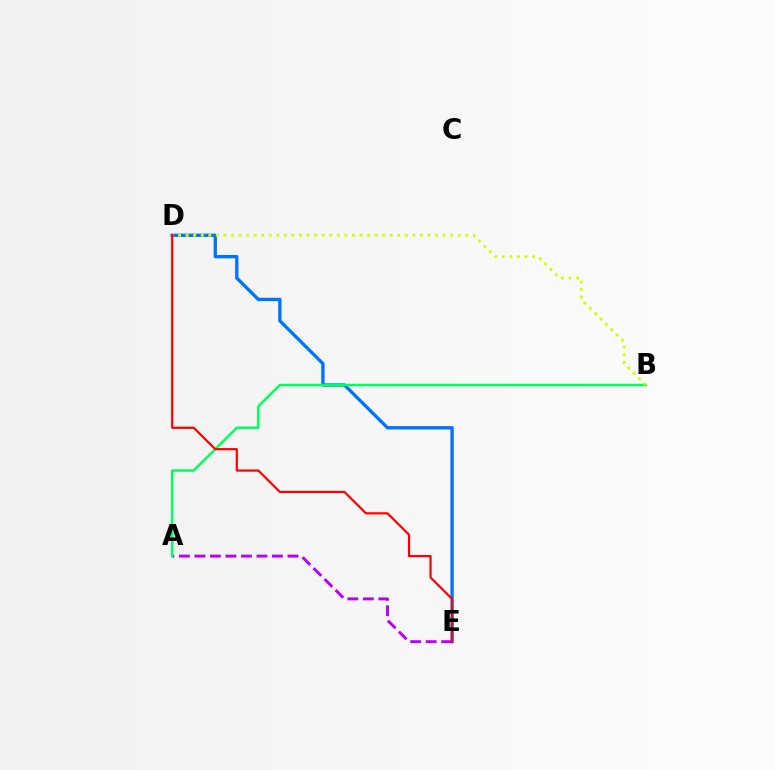{('D', 'E'): [{'color': '#0074ff', 'line_style': 'solid', 'thickness': 2.39}, {'color': '#ff0000', 'line_style': 'solid', 'thickness': 1.58}], ('A', 'E'): [{'color': '#b900ff', 'line_style': 'dashed', 'thickness': 2.11}], ('A', 'B'): [{'color': '#00ff5c', 'line_style': 'solid', 'thickness': 1.78}], ('B', 'D'): [{'color': '#d1ff00', 'line_style': 'dotted', 'thickness': 2.05}]}